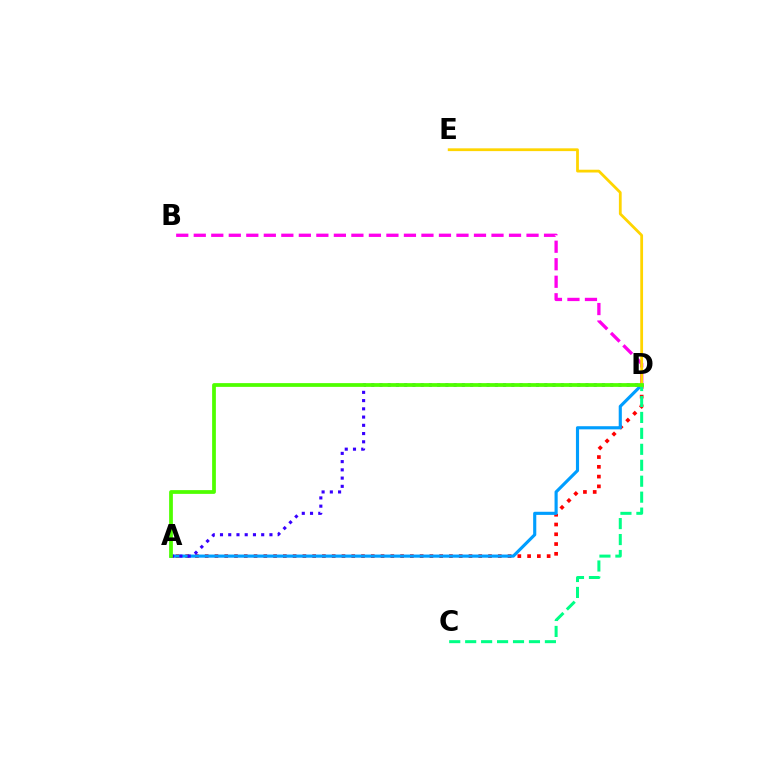{('A', 'D'): [{'color': '#ff0000', 'line_style': 'dotted', 'thickness': 2.65}, {'color': '#009eff', 'line_style': 'solid', 'thickness': 2.25}, {'color': '#3700ff', 'line_style': 'dotted', 'thickness': 2.24}, {'color': '#4fff00', 'line_style': 'solid', 'thickness': 2.7}], ('B', 'D'): [{'color': '#ff00ed', 'line_style': 'dashed', 'thickness': 2.38}], ('C', 'D'): [{'color': '#00ff86', 'line_style': 'dashed', 'thickness': 2.17}], ('D', 'E'): [{'color': '#ffd500', 'line_style': 'solid', 'thickness': 2.0}]}